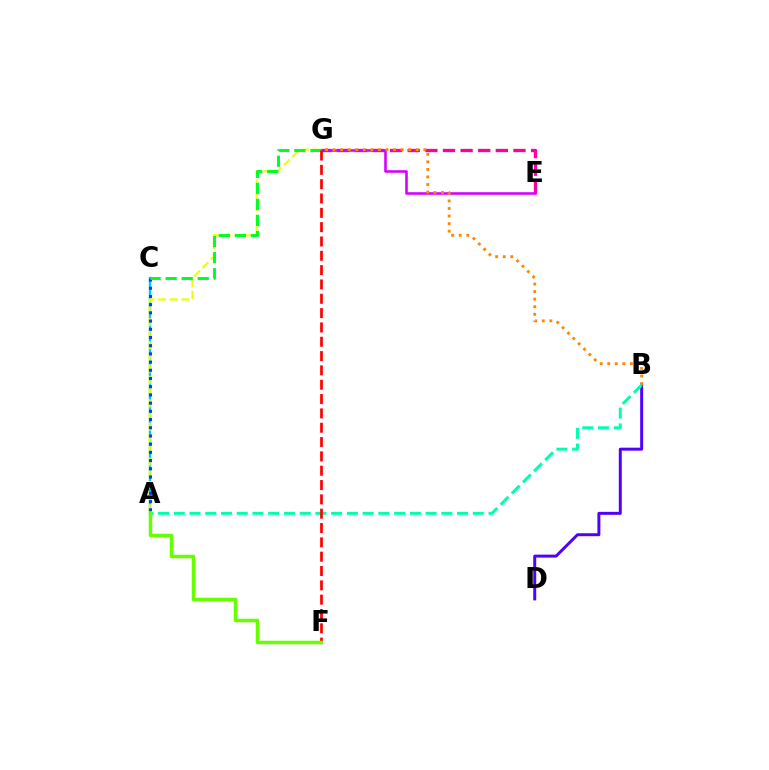{('E', 'G'): [{'color': '#ff00a0', 'line_style': 'dashed', 'thickness': 2.39}, {'color': '#d600ff', 'line_style': 'solid', 'thickness': 1.86}], ('A', 'C'): [{'color': '#00c7ff', 'line_style': 'solid', 'thickness': 1.72}, {'color': '#003fff', 'line_style': 'dotted', 'thickness': 2.23}], ('B', 'D'): [{'color': '#4f00ff', 'line_style': 'solid', 'thickness': 2.14}], ('A', 'G'): [{'color': '#eeff00', 'line_style': 'dashed', 'thickness': 1.58}], ('B', 'G'): [{'color': '#ff8800', 'line_style': 'dotted', 'thickness': 2.05}], ('A', 'B'): [{'color': '#00ffaf', 'line_style': 'dashed', 'thickness': 2.14}], ('C', 'G'): [{'color': '#00ff27', 'line_style': 'dashed', 'thickness': 2.18}], ('F', 'G'): [{'color': '#ff0000', 'line_style': 'dashed', 'thickness': 1.95}], ('A', 'F'): [{'color': '#66ff00', 'line_style': 'solid', 'thickness': 2.51}]}